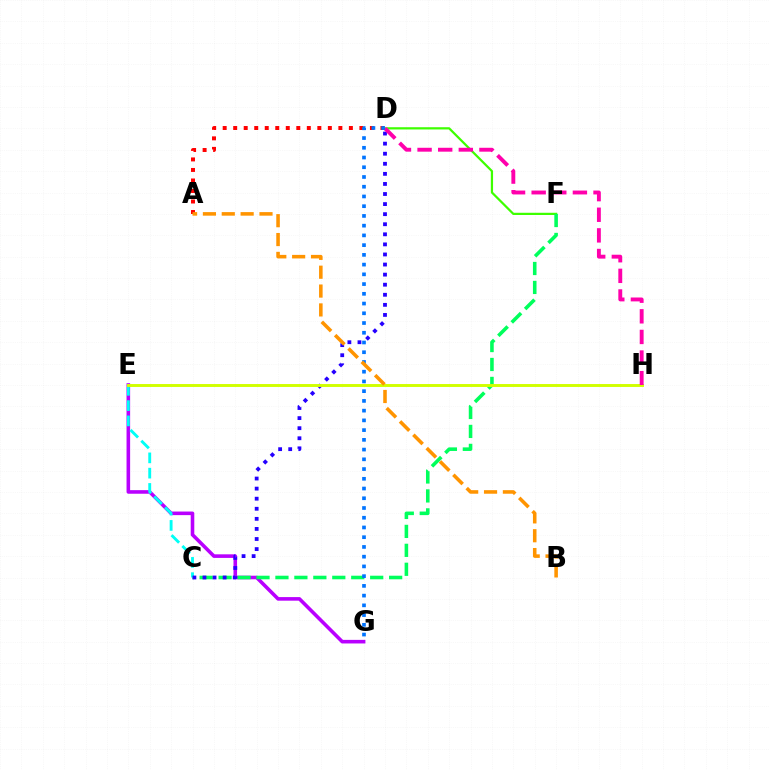{('A', 'D'): [{'color': '#ff0000', 'line_style': 'dotted', 'thickness': 2.86}], ('D', 'F'): [{'color': '#3dff00', 'line_style': 'solid', 'thickness': 1.61}], ('E', 'G'): [{'color': '#b900ff', 'line_style': 'solid', 'thickness': 2.58}], ('C', 'F'): [{'color': '#00ff5c', 'line_style': 'dashed', 'thickness': 2.57}], ('C', 'E'): [{'color': '#00fff6', 'line_style': 'dashed', 'thickness': 2.08}], ('C', 'D'): [{'color': '#2500ff', 'line_style': 'dotted', 'thickness': 2.74}], ('E', 'H'): [{'color': '#d1ff00', 'line_style': 'solid', 'thickness': 2.1}], ('D', 'H'): [{'color': '#ff00ac', 'line_style': 'dashed', 'thickness': 2.8}], ('D', 'G'): [{'color': '#0074ff', 'line_style': 'dotted', 'thickness': 2.65}], ('A', 'B'): [{'color': '#ff9400', 'line_style': 'dashed', 'thickness': 2.56}]}